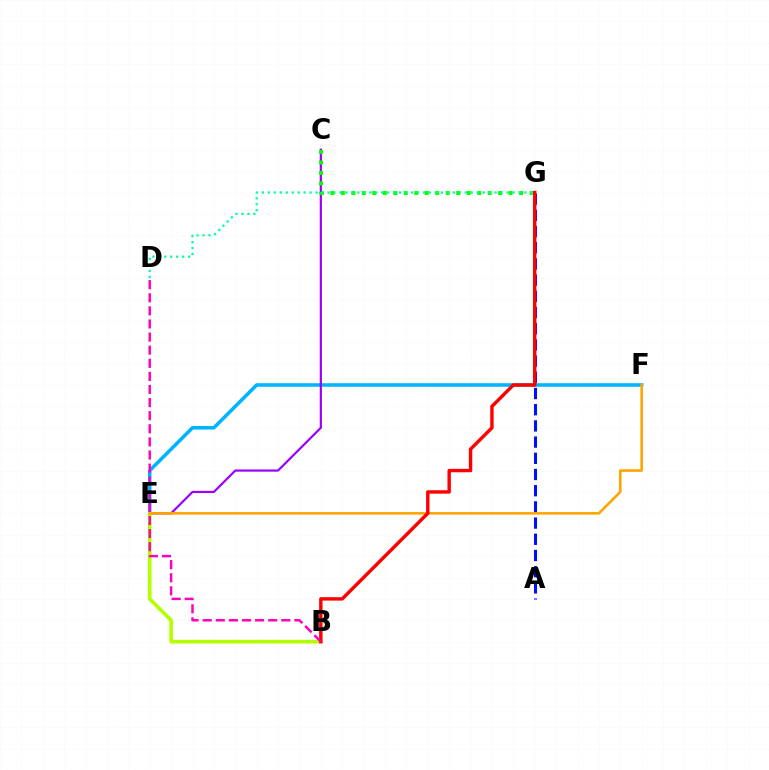{('E', 'F'): [{'color': '#00b5ff', 'line_style': 'solid', 'thickness': 2.56}, {'color': '#ffa500', 'line_style': 'solid', 'thickness': 1.86}], ('C', 'E'): [{'color': '#9b00ff', 'line_style': 'solid', 'thickness': 1.58}], ('B', 'E'): [{'color': '#b3ff00', 'line_style': 'solid', 'thickness': 2.64}], ('A', 'G'): [{'color': '#0010ff', 'line_style': 'dashed', 'thickness': 2.2}], ('C', 'G'): [{'color': '#08ff00', 'line_style': 'dotted', 'thickness': 2.85}], ('B', 'G'): [{'color': '#ff0000', 'line_style': 'solid', 'thickness': 2.45}], ('D', 'G'): [{'color': '#00ff9d', 'line_style': 'dotted', 'thickness': 1.62}], ('B', 'D'): [{'color': '#ff00bd', 'line_style': 'dashed', 'thickness': 1.78}]}